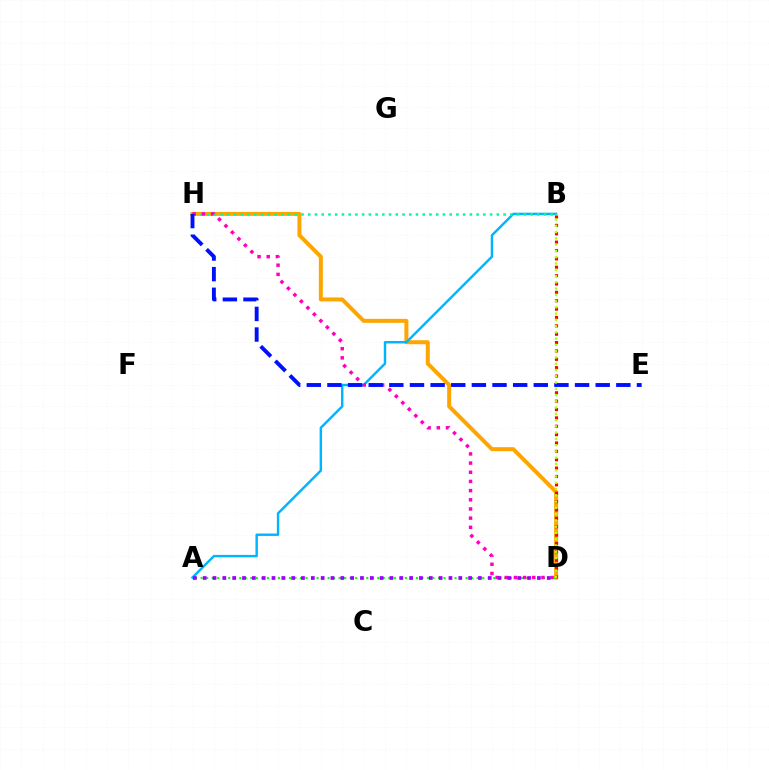{('D', 'H'): [{'color': '#ffa500', 'line_style': 'solid', 'thickness': 2.87}, {'color': '#ff00bd', 'line_style': 'dotted', 'thickness': 2.49}], ('A', 'B'): [{'color': '#00b5ff', 'line_style': 'solid', 'thickness': 1.75}], ('B', 'H'): [{'color': '#00ff9d', 'line_style': 'dotted', 'thickness': 1.83}], ('B', 'D'): [{'color': '#ff0000', 'line_style': 'dotted', 'thickness': 2.27}, {'color': '#b3ff00', 'line_style': 'dotted', 'thickness': 1.7}], ('A', 'D'): [{'color': '#08ff00', 'line_style': 'dotted', 'thickness': 1.5}, {'color': '#9b00ff', 'line_style': 'dotted', 'thickness': 2.67}], ('E', 'H'): [{'color': '#0010ff', 'line_style': 'dashed', 'thickness': 2.8}]}